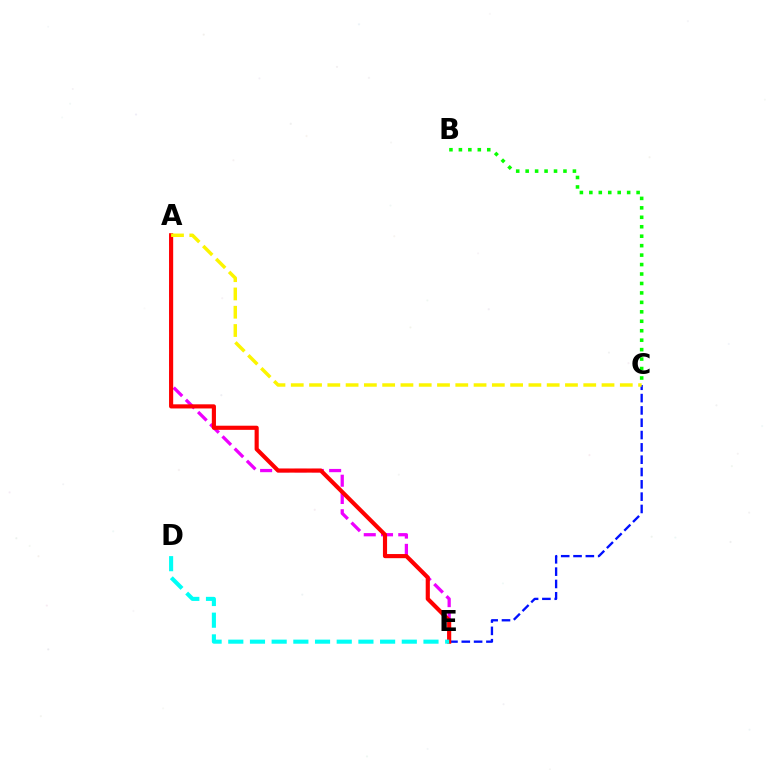{('A', 'E'): [{'color': '#ee00ff', 'line_style': 'dashed', 'thickness': 2.34}, {'color': '#ff0000', 'line_style': 'solid', 'thickness': 2.98}], ('C', 'E'): [{'color': '#0010ff', 'line_style': 'dashed', 'thickness': 1.67}], ('B', 'C'): [{'color': '#08ff00', 'line_style': 'dotted', 'thickness': 2.57}], ('A', 'C'): [{'color': '#fcf500', 'line_style': 'dashed', 'thickness': 2.48}], ('D', 'E'): [{'color': '#00fff6', 'line_style': 'dashed', 'thickness': 2.95}]}